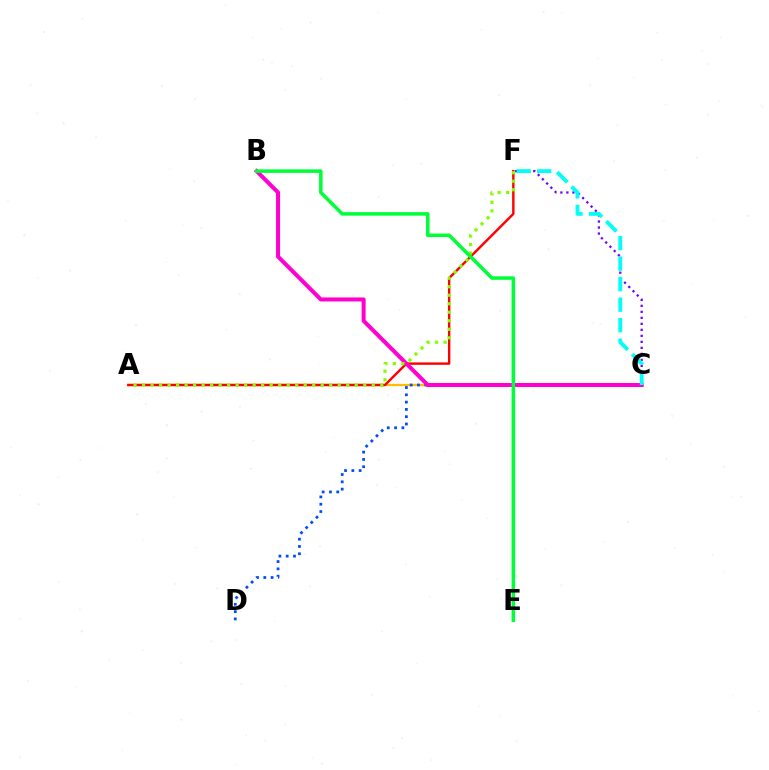{('C', 'F'): [{'color': '#7200ff', 'line_style': 'dotted', 'thickness': 1.63}, {'color': '#00fff6', 'line_style': 'dashed', 'thickness': 2.79}], ('A', 'C'): [{'color': '#ffbd00', 'line_style': 'solid', 'thickness': 1.67}], ('A', 'F'): [{'color': '#ff0000', 'line_style': 'solid', 'thickness': 1.73}, {'color': '#84ff00', 'line_style': 'dotted', 'thickness': 2.31}], ('C', 'D'): [{'color': '#004bff', 'line_style': 'dotted', 'thickness': 1.98}], ('B', 'C'): [{'color': '#ff00cf', 'line_style': 'solid', 'thickness': 2.89}], ('B', 'E'): [{'color': '#00ff39', 'line_style': 'solid', 'thickness': 2.54}]}